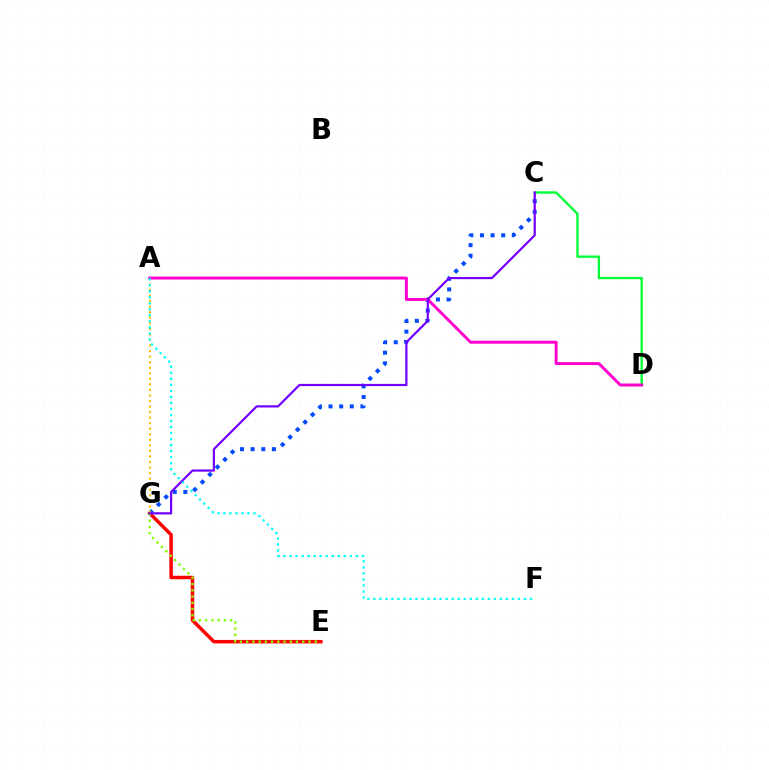{('E', 'G'): [{'color': '#ff0000', 'line_style': 'solid', 'thickness': 2.51}, {'color': '#84ff00', 'line_style': 'dotted', 'thickness': 1.69}], ('C', 'G'): [{'color': '#004bff', 'line_style': 'dotted', 'thickness': 2.89}, {'color': '#7200ff', 'line_style': 'solid', 'thickness': 1.59}], ('A', 'G'): [{'color': '#ffbd00', 'line_style': 'dotted', 'thickness': 1.51}], ('C', 'D'): [{'color': '#00ff39', 'line_style': 'solid', 'thickness': 1.69}], ('A', 'D'): [{'color': '#ff00cf', 'line_style': 'solid', 'thickness': 2.13}], ('A', 'F'): [{'color': '#00fff6', 'line_style': 'dotted', 'thickness': 1.64}]}